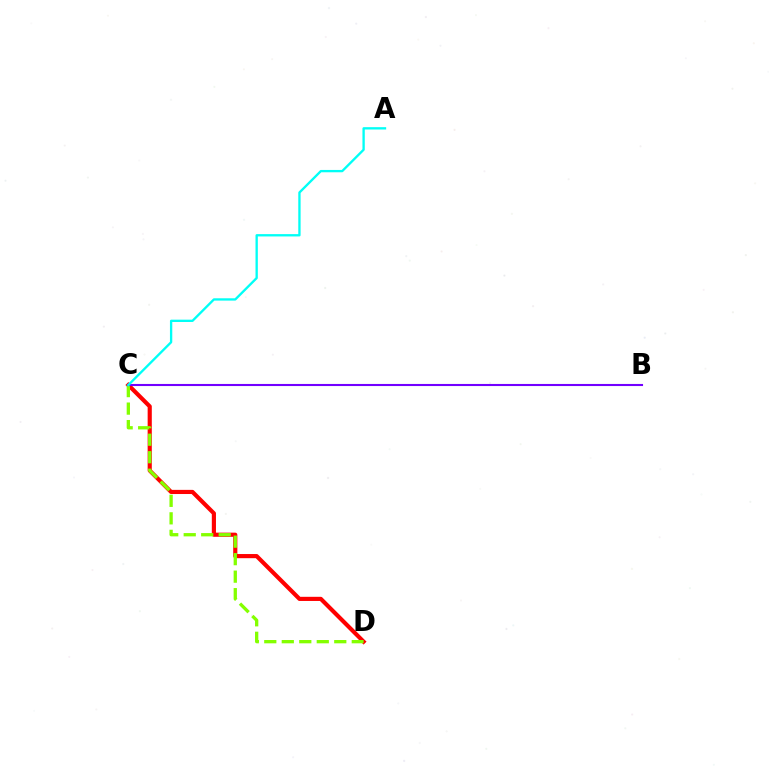{('C', 'D'): [{'color': '#ff0000', 'line_style': 'solid', 'thickness': 2.99}, {'color': '#84ff00', 'line_style': 'dashed', 'thickness': 2.38}], ('B', 'C'): [{'color': '#7200ff', 'line_style': 'solid', 'thickness': 1.51}], ('A', 'C'): [{'color': '#00fff6', 'line_style': 'solid', 'thickness': 1.68}]}